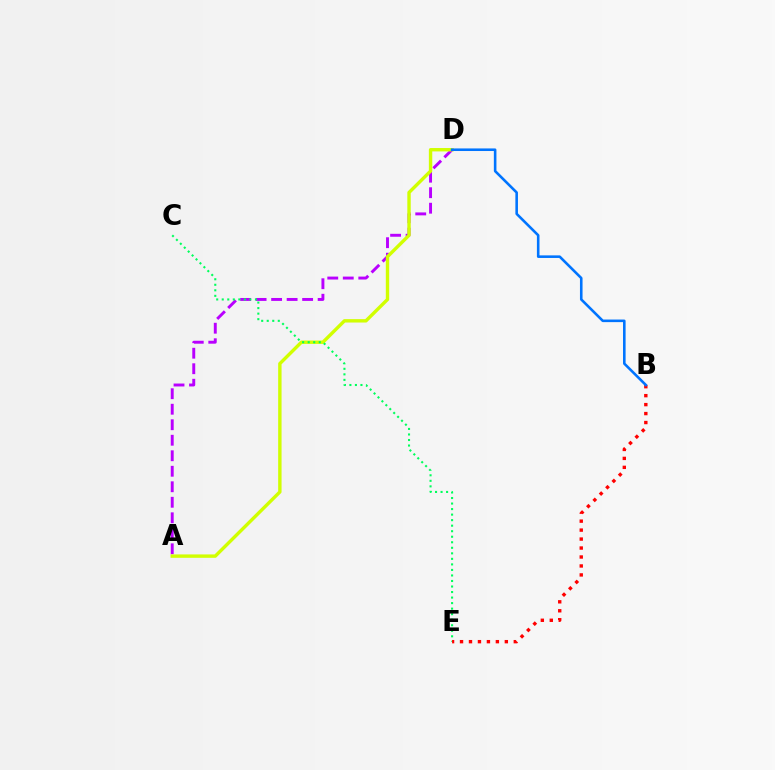{('A', 'D'): [{'color': '#b900ff', 'line_style': 'dashed', 'thickness': 2.11}, {'color': '#d1ff00', 'line_style': 'solid', 'thickness': 2.44}], ('C', 'E'): [{'color': '#00ff5c', 'line_style': 'dotted', 'thickness': 1.5}], ('B', 'E'): [{'color': '#ff0000', 'line_style': 'dotted', 'thickness': 2.44}], ('B', 'D'): [{'color': '#0074ff', 'line_style': 'solid', 'thickness': 1.86}]}